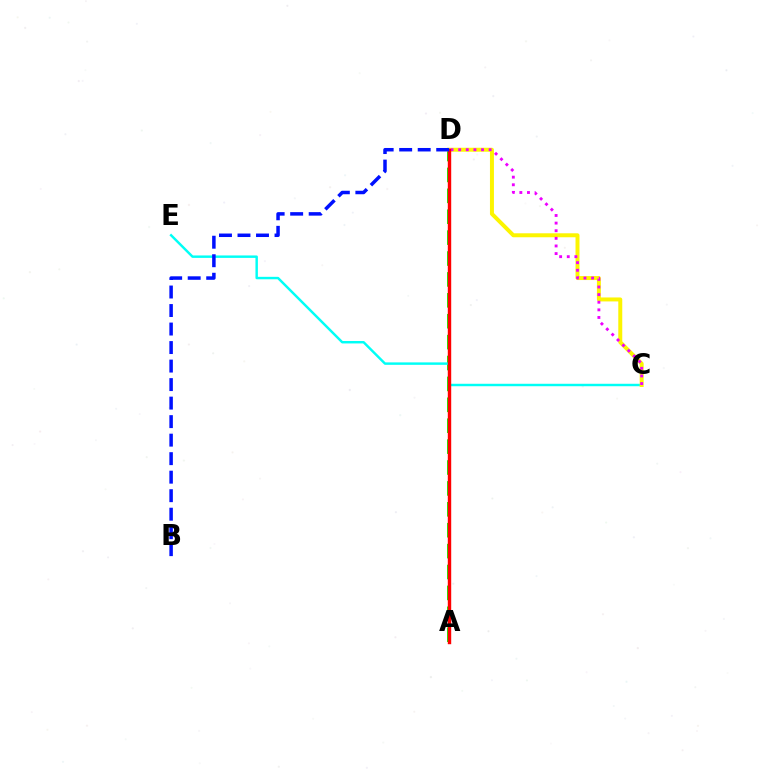{('A', 'D'): [{'color': '#08ff00', 'line_style': 'dashed', 'thickness': 2.84}, {'color': '#ff0000', 'line_style': 'solid', 'thickness': 2.45}], ('C', 'E'): [{'color': '#00fff6', 'line_style': 'solid', 'thickness': 1.76}], ('C', 'D'): [{'color': '#fcf500', 'line_style': 'solid', 'thickness': 2.86}, {'color': '#ee00ff', 'line_style': 'dotted', 'thickness': 2.07}], ('B', 'D'): [{'color': '#0010ff', 'line_style': 'dashed', 'thickness': 2.52}]}